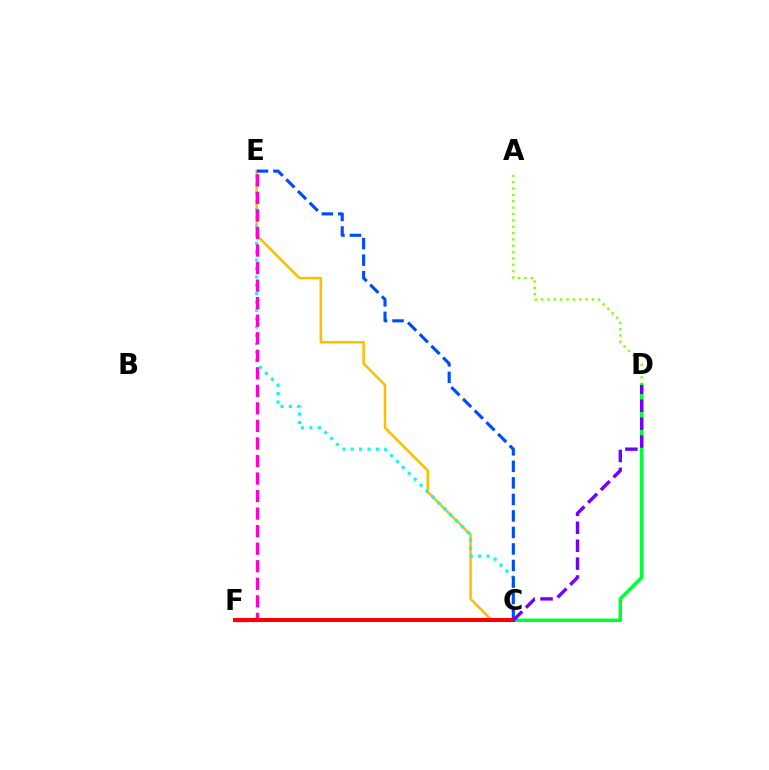{('C', 'E'): [{'color': '#ffbd00', 'line_style': 'solid', 'thickness': 1.82}, {'color': '#00fff6', 'line_style': 'dotted', 'thickness': 2.28}, {'color': '#004bff', 'line_style': 'dashed', 'thickness': 2.24}], ('A', 'D'): [{'color': '#84ff00', 'line_style': 'dotted', 'thickness': 1.73}], ('E', 'F'): [{'color': '#ff00cf', 'line_style': 'dashed', 'thickness': 2.38}], ('C', 'D'): [{'color': '#00ff39', 'line_style': 'solid', 'thickness': 2.5}, {'color': '#7200ff', 'line_style': 'dashed', 'thickness': 2.43}], ('C', 'F'): [{'color': '#ff0000', 'line_style': 'solid', 'thickness': 2.89}]}